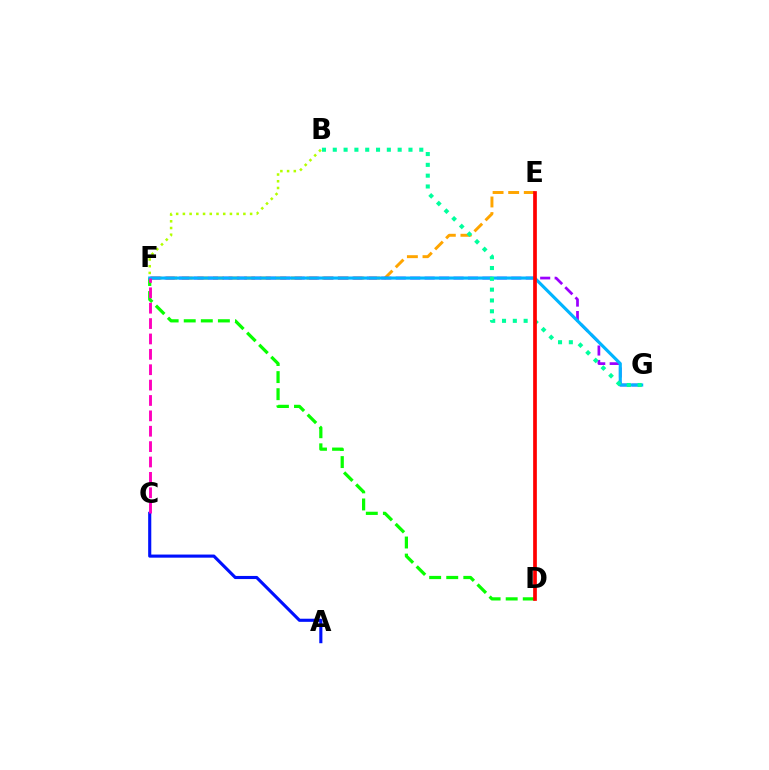{('E', 'F'): [{'color': '#ffa500', 'line_style': 'dashed', 'thickness': 2.12}], ('F', 'G'): [{'color': '#9b00ff', 'line_style': 'dashed', 'thickness': 1.96}, {'color': '#00b5ff', 'line_style': 'solid', 'thickness': 2.25}], ('D', 'F'): [{'color': '#08ff00', 'line_style': 'dashed', 'thickness': 2.32}], ('B', 'G'): [{'color': '#00ff9d', 'line_style': 'dotted', 'thickness': 2.94}], ('A', 'C'): [{'color': '#0010ff', 'line_style': 'solid', 'thickness': 2.24}], ('B', 'F'): [{'color': '#b3ff00', 'line_style': 'dotted', 'thickness': 1.83}], ('D', 'E'): [{'color': '#ff0000', 'line_style': 'solid', 'thickness': 2.67}], ('C', 'F'): [{'color': '#ff00bd', 'line_style': 'dashed', 'thickness': 2.09}]}